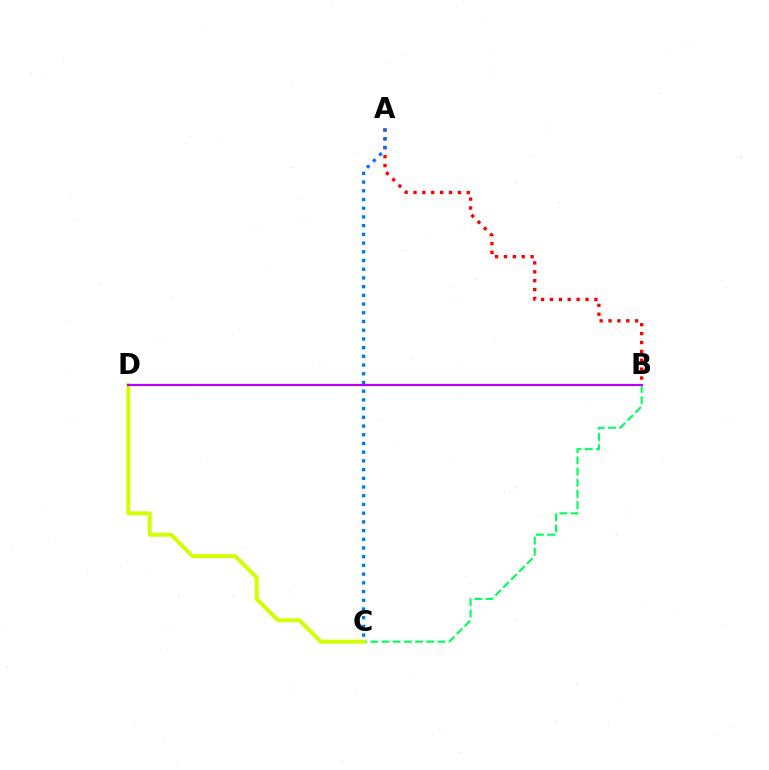{('B', 'C'): [{'color': '#00ff5c', 'line_style': 'dashed', 'thickness': 1.52}], ('C', 'D'): [{'color': '#d1ff00', 'line_style': 'solid', 'thickness': 2.84}], ('B', 'D'): [{'color': '#b900ff', 'line_style': 'solid', 'thickness': 1.58}], ('A', 'B'): [{'color': '#ff0000', 'line_style': 'dotted', 'thickness': 2.41}], ('A', 'C'): [{'color': '#0074ff', 'line_style': 'dotted', 'thickness': 2.37}]}